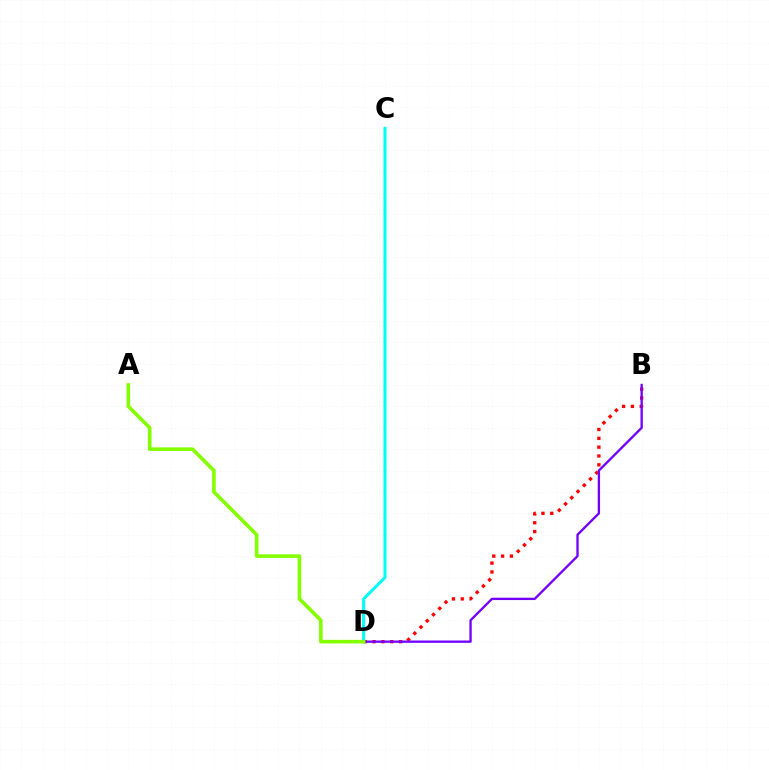{('B', 'D'): [{'color': '#ff0000', 'line_style': 'dotted', 'thickness': 2.4}, {'color': '#7200ff', 'line_style': 'solid', 'thickness': 1.68}], ('C', 'D'): [{'color': '#00fff6', 'line_style': 'solid', 'thickness': 2.18}], ('A', 'D'): [{'color': '#84ff00', 'line_style': 'solid', 'thickness': 2.6}]}